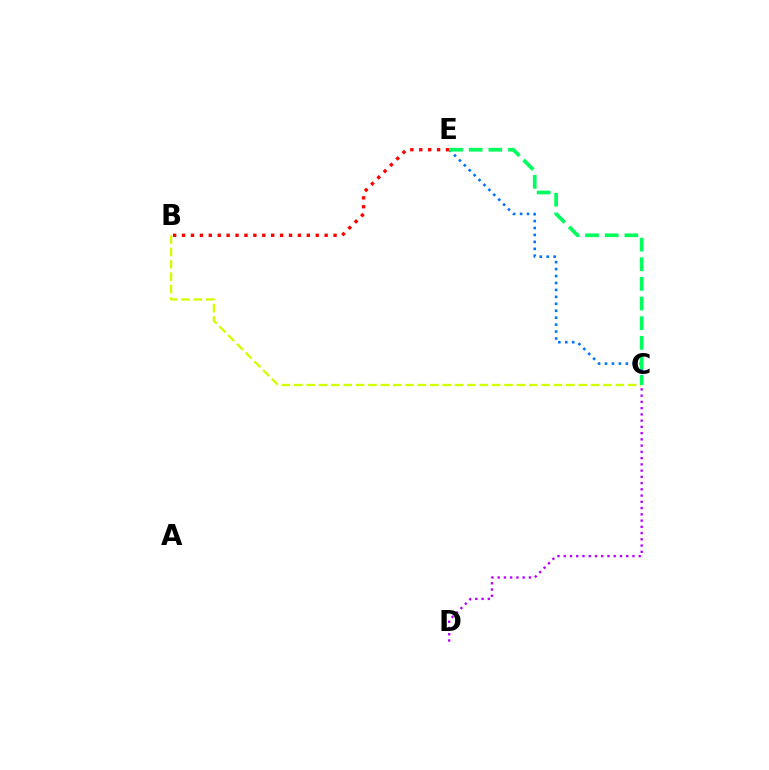{('C', 'E'): [{'color': '#0074ff', 'line_style': 'dotted', 'thickness': 1.89}, {'color': '#00ff5c', 'line_style': 'dashed', 'thickness': 2.67}], ('B', 'C'): [{'color': '#d1ff00', 'line_style': 'dashed', 'thickness': 1.68}], ('C', 'D'): [{'color': '#b900ff', 'line_style': 'dotted', 'thickness': 1.7}], ('B', 'E'): [{'color': '#ff0000', 'line_style': 'dotted', 'thickness': 2.42}]}